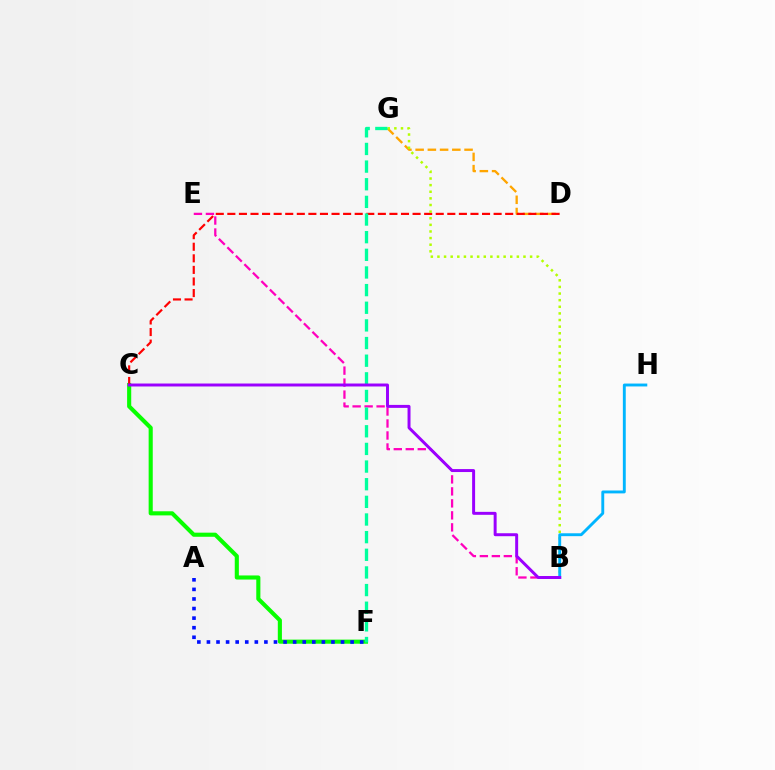{('C', 'F'): [{'color': '#08ff00', 'line_style': 'solid', 'thickness': 2.96}], ('D', 'G'): [{'color': '#ffa500', 'line_style': 'dashed', 'thickness': 1.66}], ('C', 'D'): [{'color': '#ff0000', 'line_style': 'dashed', 'thickness': 1.57}], ('B', 'E'): [{'color': '#ff00bd', 'line_style': 'dashed', 'thickness': 1.63}], ('B', 'G'): [{'color': '#b3ff00', 'line_style': 'dotted', 'thickness': 1.8}], ('F', 'G'): [{'color': '#00ff9d', 'line_style': 'dashed', 'thickness': 2.4}], ('B', 'H'): [{'color': '#00b5ff', 'line_style': 'solid', 'thickness': 2.08}], ('A', 'F'): [{'color': '#0010ff', 'line_style': 'dotted', 'thickness': 2.6}], ('B', 'C'): [{'color': '#9b00ff', 'line_style': 'solid', 'thickness': 2.13}]}